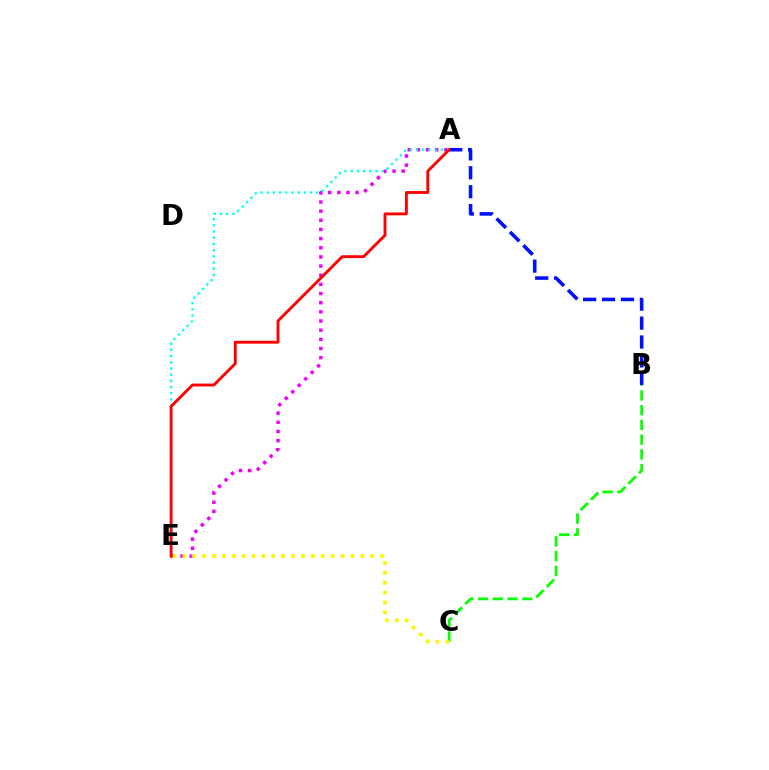{('A', 'B'): [{'color': '#0010ff', 'line_style': 'dashed', 'thickness': 2.57}], ('B', 'C'): [{'color': '#08ff00', 'line_style': 'dashed', 'thickness': 2.0}], ('A', 'E'): [{'color': '#ee00ff', 'line_style': 'dotted', 'thickness': 2.49}, {'color': '#00fff6', 'line_style': 'dotted', 'thickness': 1.68}, {'color': '#ff0000', 'line_style': 'solid', 'thickness': 2.07}], ('C', 'E'): [{'color': '#fcf500', 'line_style': 'dotted', 'thickness': 2.68}]}